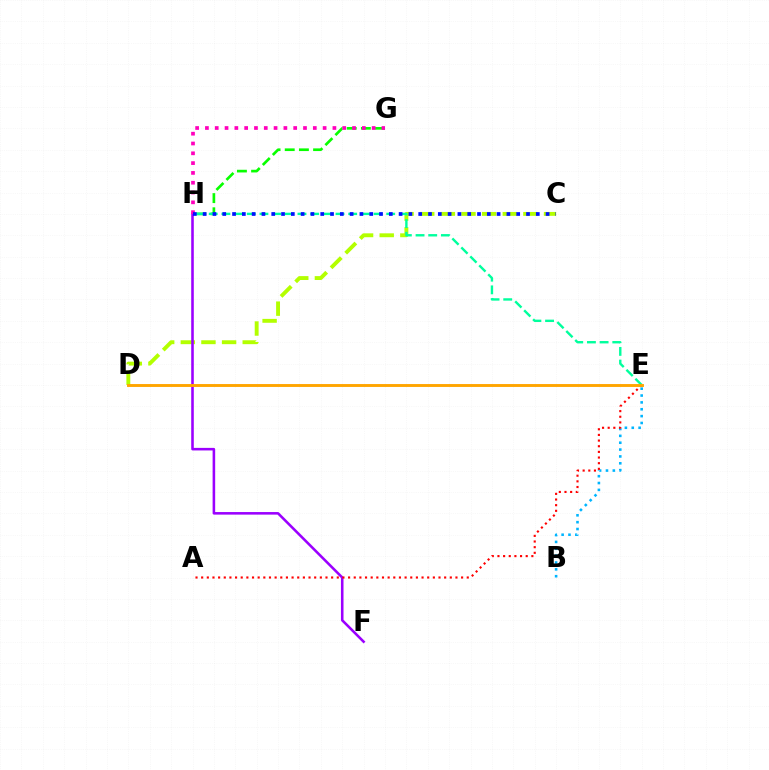{('B', 'E'): [{'color': '#00b5ff', 'line_style': 'dotted', 'thickness': 1.86}], ('G', 'H'): [{'color': '#08ff00', 'line_style': 'dashed', 'thickness': 1.92}, {'color': '#ff00bd', 'line_style': 'dotted', 'thickness': 2.66}], ('C', 'D'): [{'color': '#b3ff00', 'line_style': 'dashed', 'thickness': 2.8}], ('F', 'H'): [{'color': '#9b00ff', 'line_style': 'solid', 'thickness': 1.85}], ('A', 'E'): [{'color': '#ff0000', 'line_style': 'dotted', 'thickness': 1.54}], ('E', 'H'): [{'color': '#00ff9d', 'line_style': 'dashed', 'thickness': 1.72}], ('C', 'H'): [{'color': '#0010ff', 'line_style': 'dotted', 'thickness': 2.66}], ('D', 'E'): [{'color': '#ffa500', 'line_style': 'solid', 'thickness': 2.09}]}